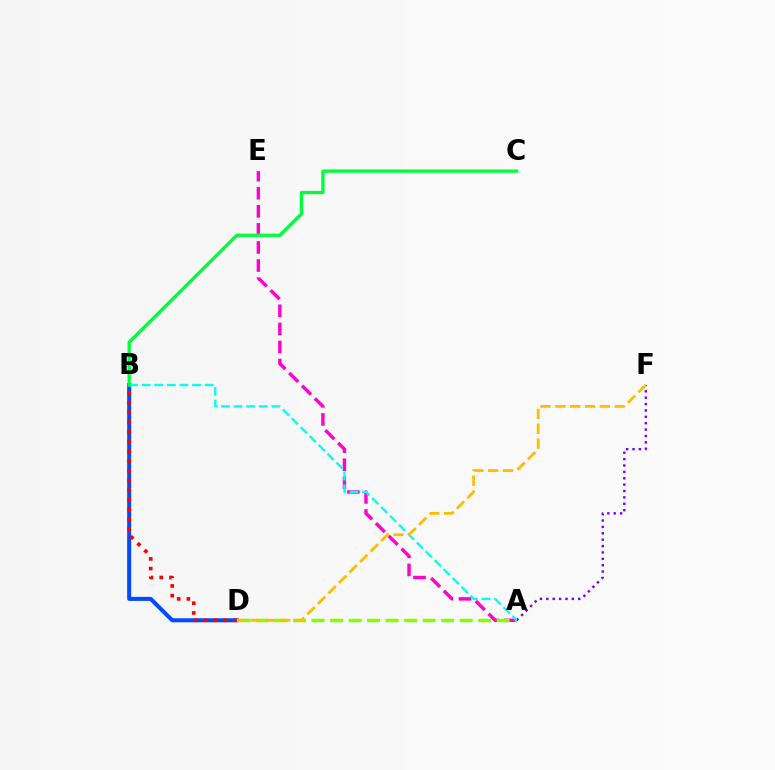{('B', 'D'): [{'color': '#004bff', 'line_style': 'solid', 'thickness': 2.9}, {'color': '#ff0000', 'line_style': 'dotted', 'thickness': 2.64}], ('A', 'E'): [{'color': '#ff00cf', 'line_style': 'dashed', 'thickness': 2.46}], ('A', 'D'): [{'color': '#84ff00', 'line_style': 'dashed', 'thickness': 2.52}], ('A', 'F'): [{'color': '#7200ff', 'line_style': 'dotted', 'thickness': 1.73}], ('A', 'B'): [{'color': '#00fff6', 'line_style': 'dashed', 'thickness': 1.71}], ('D', 'F'): [{'color': '#ffbd00', 'line_style': 'dashed', 'thickness': 2.02}], ('B', 'C'): [{'color': '#00ff39', 'line_style': 'solid', 'thickness': 2.37}]}